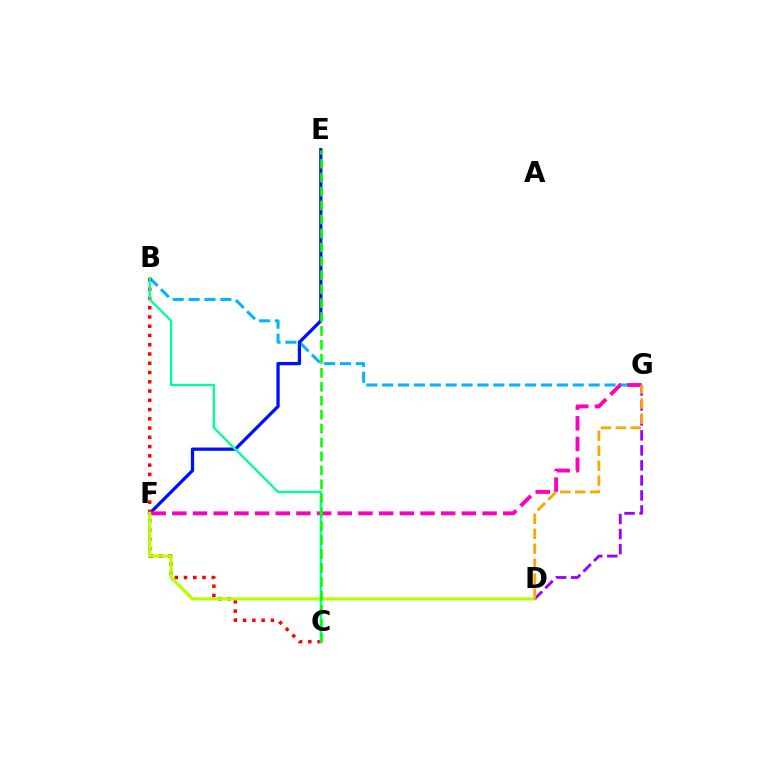{('B', 'G'): [{'color': '#00b5ff', 'line_style': 'dashed', 'thickness': 2.16}], ('E', 'F'): [{'color': '#0010ff', 'line_style': 'solid', 'thickness': 2.36}], ('B', 'C'): [{'color': '#ff0000', 'line_style': 'dotted', 'thickness': 2.52}, {'color': '#00ff9d', 'line_style': 'solid', 'thickness': 1.68}], ('D', 'F'): [{'color': '#b3ff00', 'line_style': 'solid', 'thickness': 2.28}], ('F', 'G'): [{'color': '#ff00bd', 'line_style': 'dashed', 'thickness': 2.81}], ('D', 'G'): [{'color': '#9b00ff', 'line_style': 'dashed', 'thickness': 2.04}, {'color': '#ffa500', 'line_style': 'dashed', 'thickness': 2.03}], ('C', 'E'): [{'color': '#08ff00', 'line_style': 'dashed', 'thickness': 1.89}]}